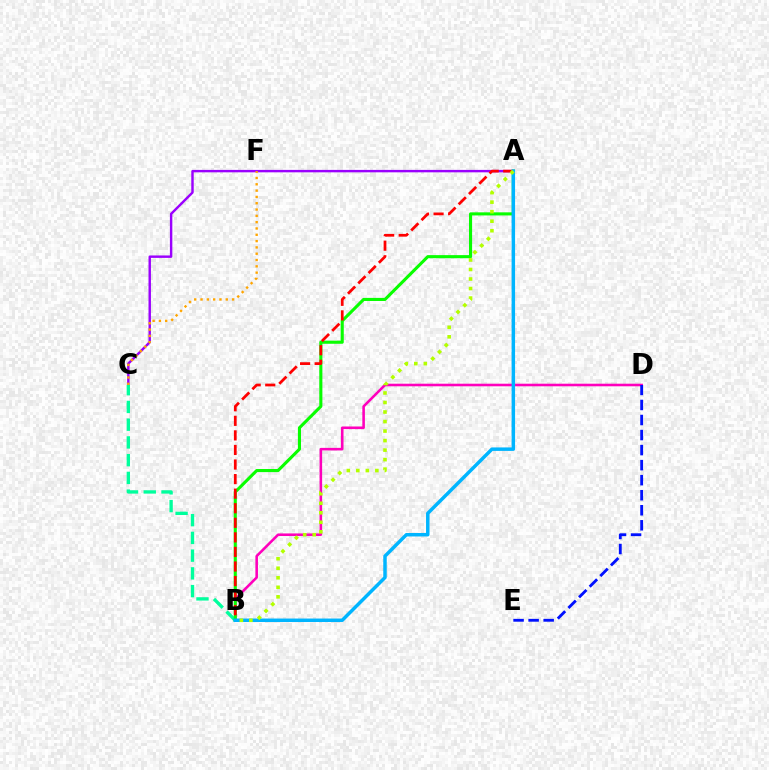{('B', 'D'): [{'color': '#ff00bd', 'line_style': 'solid', 'thickness': 1.86}], ('A', 'C'): [{'color': '#9b00ff', 'line_style': 'solid', 'thickness': 1.75}], ('B', 'C'): [{'color': '#00ff9d', 'line_style': 'dashed', 'thickness': 2.41}], ('D', 'E'): [{'color': '#0010ff', 'line_style': 'dashed', 'thickness': 2.04}], ('A', 'B'): [{'color': '#08ff00', 'line_style': 'solid', 'thickness': 2.23}, {'color': '#ff0000', 'line_style': 'dashed', 'thickness': 1.98}, {'color': '#00b5ff', 'line_style': 'solid', 'thickness': 2.5}, {'color': '#b3ff00', 'line_style': 'dotted', 'thickness': 2.59}], ('C', 'F'): [{'color': '#ffa500', 'line_style': 'dotted', 'thickness': 1.71}]}